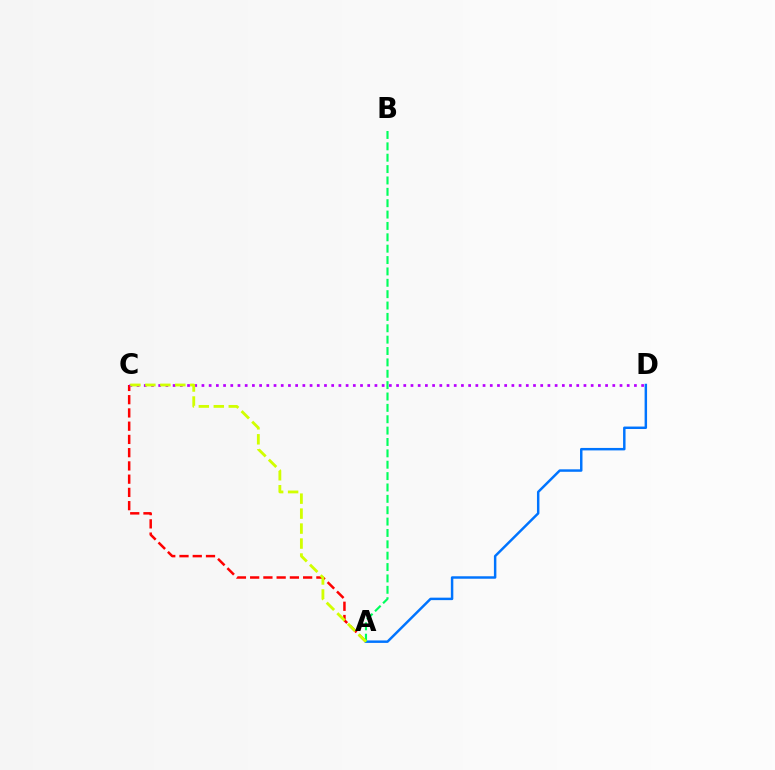{('A', 'C'): [{'color': '#ff0000', 'line_style': 'dashed', 'thickness': 1.8}, {'color': '#d1ff00', 'line_style': 'dashed', 'thickness': 2.03}], ('C', 'D'): [{'color': '#b900ff', 'line_style': 'dotted', 'thickness': 1.96}], ('A', 'D'): [{'color': '#0074ff', 'line_style': 'solid', 'thickness': 1.78}], ('A', 'B'): [{'color': '#00ff5c', 'line_style': 'dashed', 'thickness': 1.54}]}